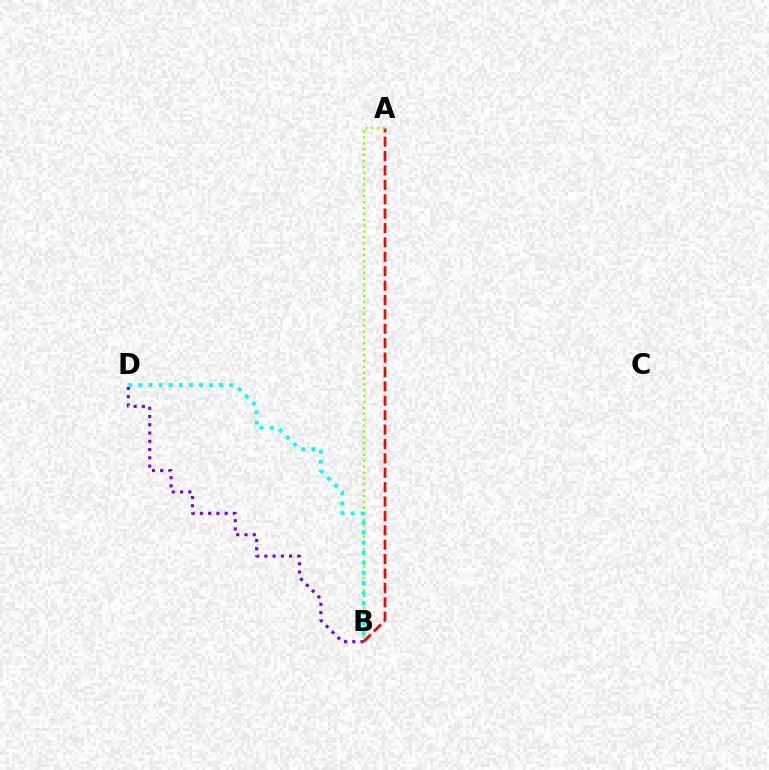{('A', 'B'): [{'color': '#ff0000', 'line_style': 'dashed', 'thickness': 1.96}, {'color': '#84ff00', 'line_style': 'dotted', 'thickness': 1.6}], ('B', 'D'): [{'color': '#7200ff', 'line_style': 'dotted', 'thickness': 2.24}, {'color': '#00fff6', 'line_style': 'dotted', 'thickness': 2.74}]}